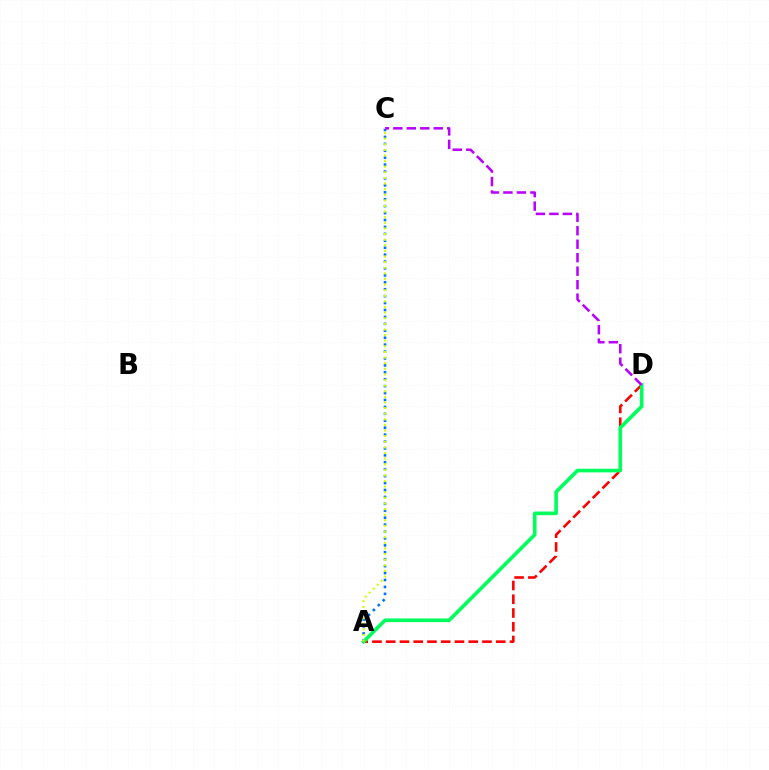{('A', 'C'): [{'color': '#0074ff', 'line_style': 'dotted', 'thickness': 1.88}, {'color': '#d1ff00', 'line_style': 'dotted', 'thickness': 1.53}], ('A', 'D'): [{'color': '#ff0000', 'line_style': 'dashed', 'thickness': 1.87}, {'color': '#00ff5c', 'line_style': 'solid', 'thickness': 2.62}], ('C', 'D'): [{'color': '#b900ff', 'line_style': 'dashed', 'thickness': 1.83}]}